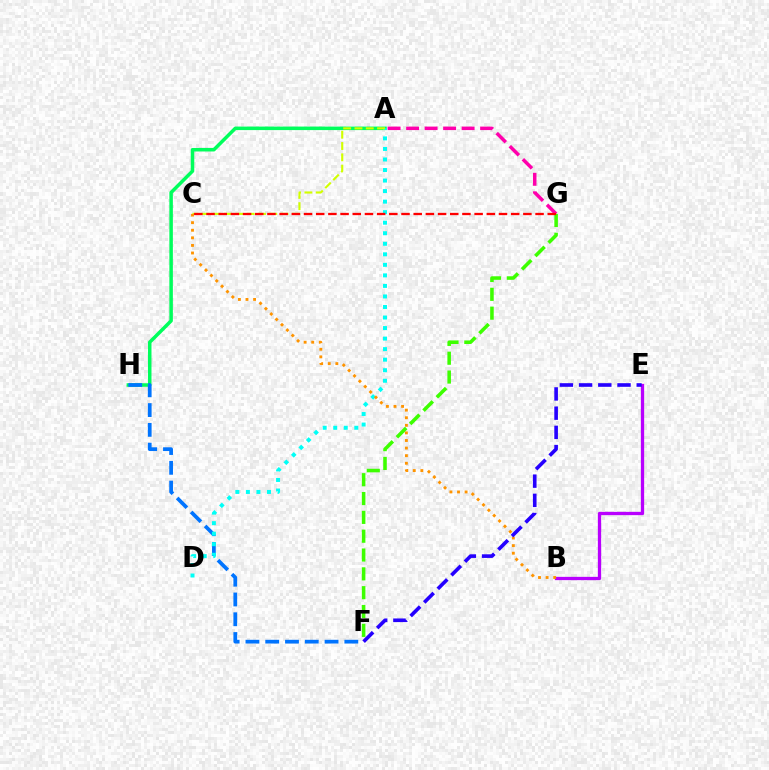{('A', 'H'): [{'color': '#00ff5c', 'line_style': 'solid', 'thickness': 2.53}], ('F', 'H'): [{'color': '#0074ff', 'line_style': 'dashed', 'thickness': 2.69}], ('F', 'G'): [{'color': '#3dff00', 'line_style': 'dashed', 'thickness': 2.56}], ('B', 'E'): [{'color': '#b900ff', 'line_style': 'solid', 'thickness': 2.37}], ('A', 'D'): [{'color': '#00fff6', 'line_style': 'dotted', 'thickness': 2.86}], ('A', 'C'): [{'color': '#d1ff00', 'line_style': 'dashed', 'thickness': 1.54}], ('B', 'C'): [{'color': '#ff9400', 'line_style': 'dotted', 'thickness': 2.06}], ('E', 'F'): [{'color': '#2500ff', 'line_style': 'dashed', 'thickness': 2.61}], ('A', 'G'): [{'color': '#ff00ac', 'line_style': 'dashed', 'thickness': 2.51}], ('C', 'G'): [{'color': '#ff0000', 'line_style': 'dashed', 'thickness': 1.66}]}